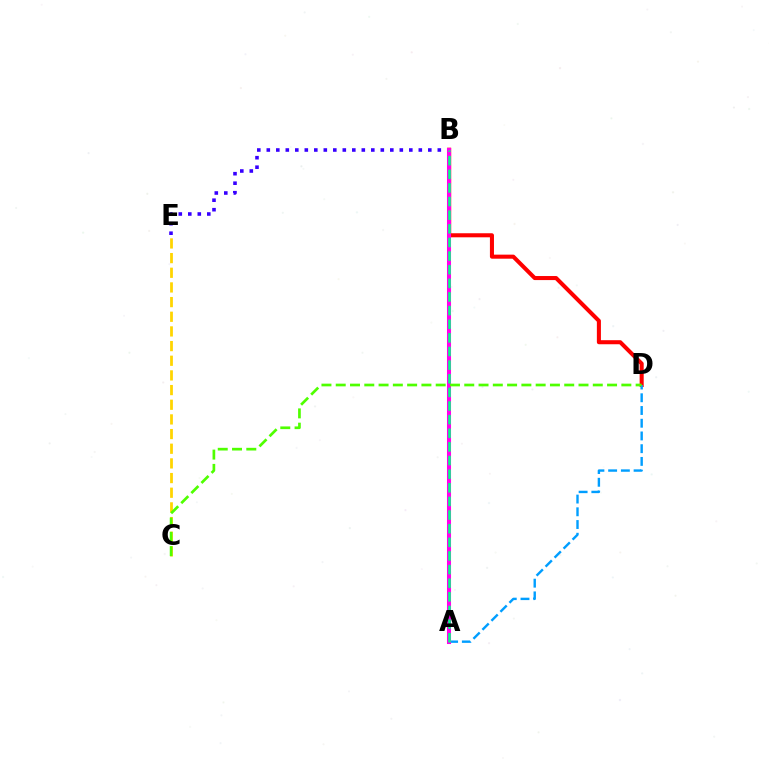{('C', 'E'): [{'color': '#ffd500', 'line_style': 'dashed', 'thickness': 1.99}], ('B', 'D'): [{'color': '#ff0000', 'line_style': 'solid', 'thickness': 2.92}], ('B', 'E'): [{'color': '#3700ff', 'line_style': 'dotted', 'thickness': 2.58}], ('A', 'D'): [{'color': '#009eff', 'line_style': 'dashed', 'thickness': 1.73}], ('A', 'B'): [{'color': '#ff00ed', 'line_style': 'solid', 'thickness': 2.92}, {'color': '#00ff86', 'line_style': 'dashed', 'thickness': 1.85}], ('C', 'D'): [{'color': '#4fff00', 'line_style': 'dashed', 'thickness': 1.94}]}